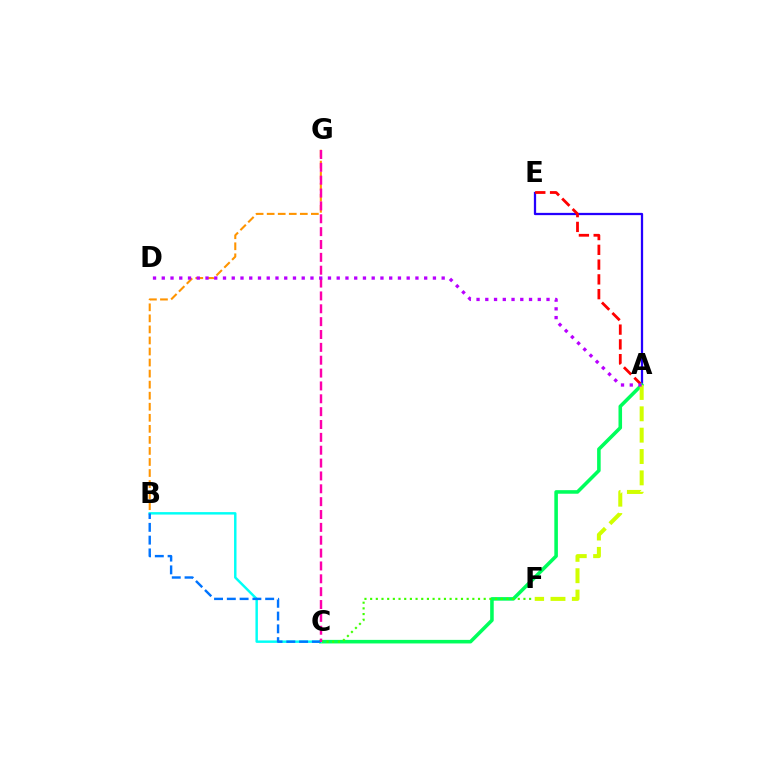{('A', 'E'): [{'color': '#2500ff', 'line_style': 'solid', 'thickness': 1.63}, {'color': '#ff0000', 'line_style': 'dashed', 'thickness': 2.01}], ('A', 'C'): [{'color': '#00ff5c', 'line_style': 'solid', 'thickness': 2.57}], ('A', 'F'): [{'color': '#d1ff00', 'line_style': 'dashed', 'thickness': 2.9}], ('B', 'G'): [{'color': '#ff9400', 'line_style': 'dashed', 'thickness': 1.5}], ('C', 'F'): [{'color': '#3dff00', 'line_style': 'dotted', 'thickness': 1.54}], ('B', 'C'): [{'color': '#00fff6', 'line_style': 'solid', 'thickness': 1.76}, {'color': '#0074ff', 'line_style': 'dashed', 'thickness': 1.74}], ('C', 'G'): [{'color': '#ff00ac', 'line_style': 'dashed', 'thickness': 1.75}], ('A', 'D'): [{'color': '#b900ff', 'line_style': 'dotted', 'thickness': 2.38}]}